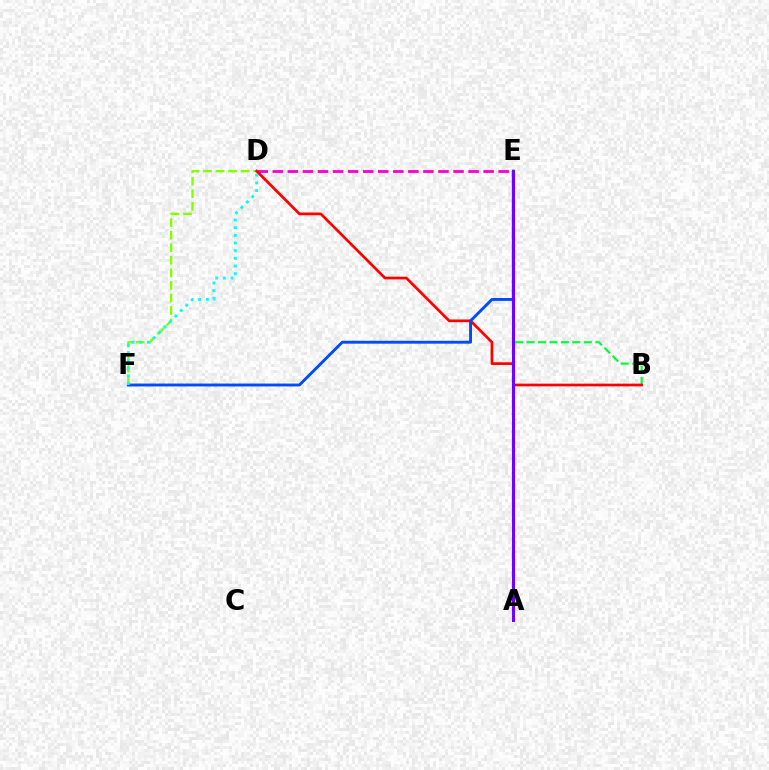{('D', 'F'): [{'color': '#84ff00', 'line_style': 'dashed', 'thickness': 1.7}, {'color': '#00fff6', 'line_style': 'dotted', 'thickness': 2.08}], ('B', 'E'): [{'color': '#00ff39', 'line_style': 'dashed', 'thickness': 1.55}], ('D', 'E'): [{'color': '#ff00cf', 'line_style': 'dashed', 'thickness': 2.05}], ('B', 'D'): [{'color': '#ff0000', 'line_style': 'solid', 'thickness': 1.95}], ('A', 'E'): [{'color': '#ffbd00', 'line_style': 'dotted', 'thickness': 2.41}, {'color': '#7200ff', 'line_style': 'solid', 'thickness': 2.22}], ('E', 'F'): [{'color': '#004bff', 'line_style': 'solid', 'thickness': 2.08}]}